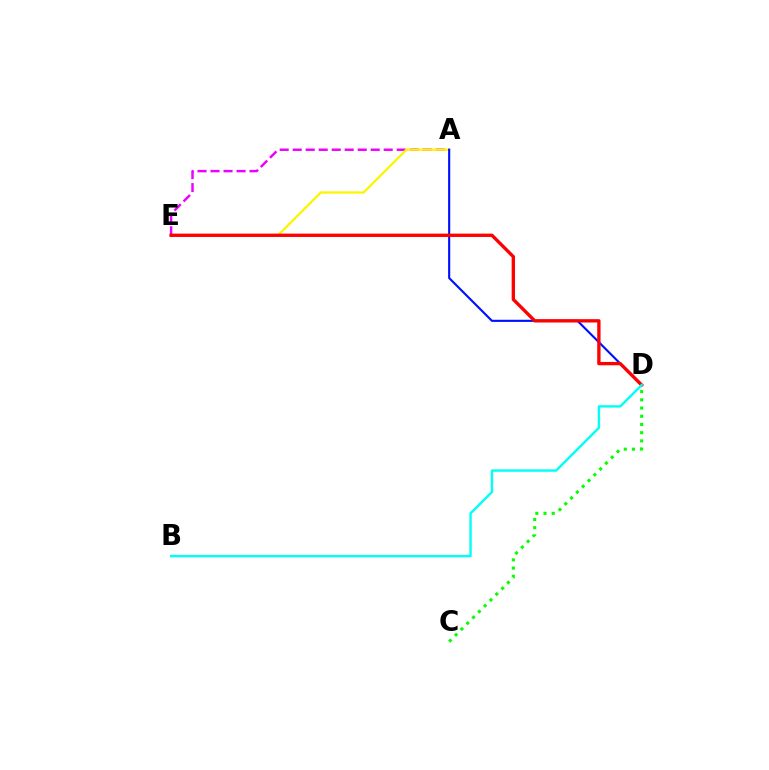{('A', 'E'): [{'color': '#ee00ff', 'line_style': 'dashed', 'thickness': 1.77}, {'color': '#fcf500', 'line_style': 'solid', 'thickness': 1.64}], ('A', 'D'): [{'color': '#0010ff', 'line_style': 'solid', 'thickness': 1.53}], ('D', 'E'): [{'color': '#ff0000', 'line_style': 'solid', 'thickness': 2.4}], ('B', 'D'): [{'color': '#00fff6', 'line_style': 'solid', 'thickness': 1.72}], ('C', 'D'): [{'color': '#08ff00', 'line_style': 'dotted', 'thickness': 2.23}]}